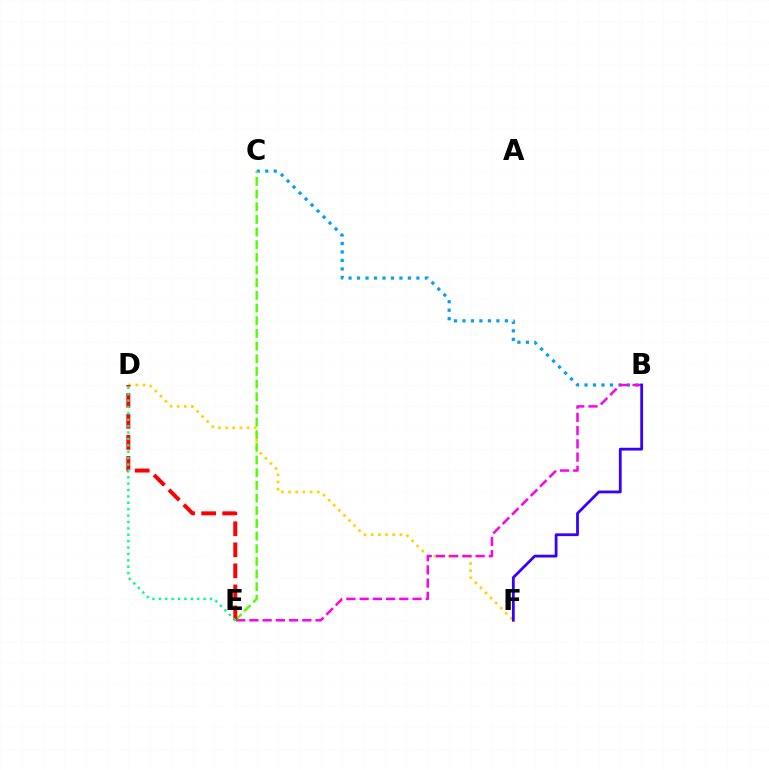{('D', 'F'): [{'color': '#ffd500', 'line_style': 'dotted', 'thickness': 1.95}], ('B', 'C'): [{'color': '#009eff', 'line_style': 'dotted', 'thickness': 2.3}], ('B', 'E'): [{'color': '#ff00ed', 'line_style': 'dashed', 'thickness': 1.8}], ('C', 'E'): [{'color': '#4fff00', 'line_style': 'dashed', 'thickness': 1.72}], ('D', 'E'): [{'color': '#ff0000', 'line_style': 'dashed', 'thickness': 2.86}, {'color': '#00ff86', 'line_style': 'dotted', 'thickness': 1.74}], ('B', 'F'): [{'color': '#3700ff', 'line_style': 'solid', 'thickness': 2.0}]}